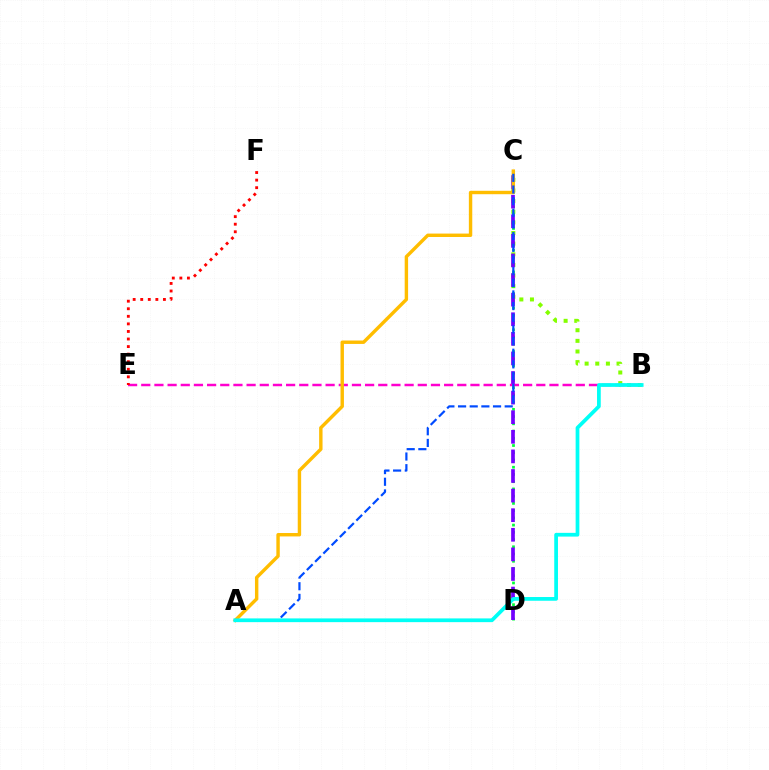{('B', 'C'): [{'color': '#84ff00', 'line_style': 'dotted', 'thickness': 2.89}], ('C', 'D'): [{'color': '#00ff39', 'line_style': 'dotted', 'thickness': 1.97}, {'color': '#7200ff', 'line_style': 'dashed', 'thickness': 2.66}], ('B', 'E'): [{'color': '#ff00cf', 'line_style': 'dashed', 'thickness': 1.79}], ('E', 'F'): [{'color': '#ff0000', 'line_style': 'dotted', 'thickness': 2.06}], ('A', 'C'): [{'color': '#ffbd00', 'line_style': 'solid', 'thickness': 2.46}, {'color': '#004bff', 'line_style': 'dashed', 'thickness': 1.58}], ('A', 'B'): [{'color': '#00fff6', 'line_style': 'solid', 'thickness': 2.69}]}